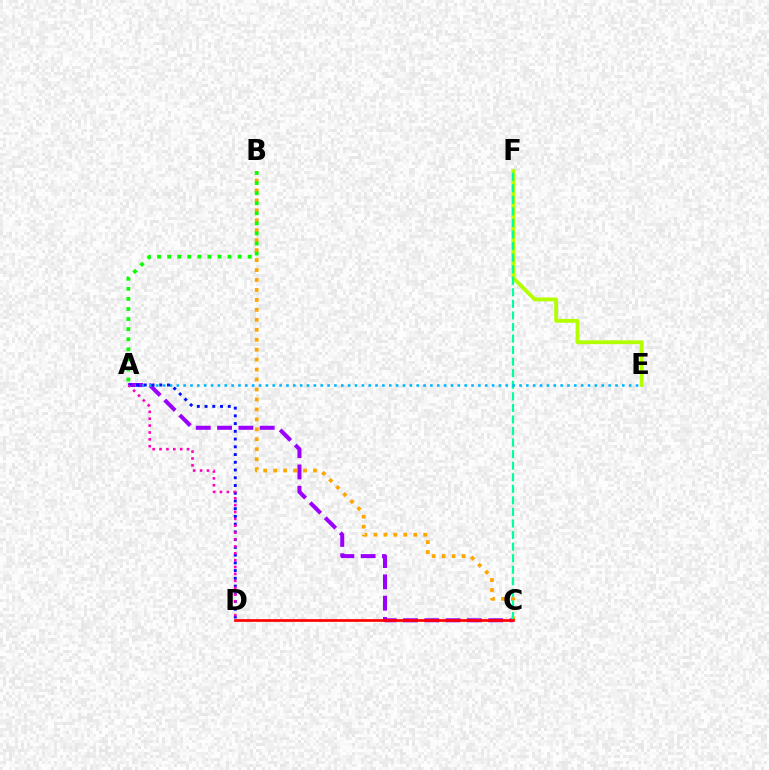{('E', 'F'): [{'color': '#b3ff00', 'line_style': 'solid', 'thickness': 2.77}], ('A', 'C'): [{'color': '#9b00ff', 'line_style': 'dashed', 'thickness': 2.89}], ('B', 'C'): [{'color': '#ffa500', 'line_style': 'dotted', 'thickness': 2.7}], ('C', 'F'): [{'color': '#00ff9d', 'line_style': 'dashed', 'thickness': 1.57}], ('A', 'B'): [{'color': '#08ff00', 'line_style': 'dotted', 'thickness': 2.74}], ('C', 'D'): [{'color': '#ff0000', 'line_style': 'solid', 'thickness': 1.94}], ('A', 'E'): [{'color': '#00b5ff', 'line_style': 'dotted', 'thickness': 1.86}], ('A', 'D'): [{'color': '#0010ff', 'line_style': 'dotted', 'thickness': 2.1}, {'color': '#ff00bd', 'line_style': 'dotted', 'thickness': 1.87}]}